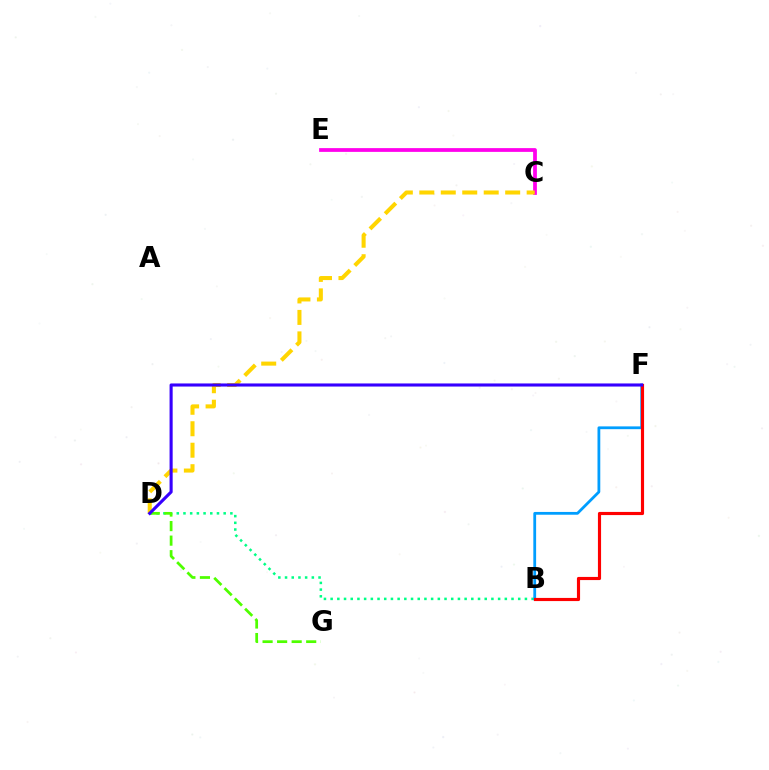{('C', 'E'): [{'color': '#ff00ed', 'line_style': 'solid', 'thickness': 2.71}], ('B', 'D'): [{'color': '#00ff86', 'line_style': 'dotted', 'thickness': 1.82}], ('C', 'D'): [{'color': '#ffd500', 'line_style': 'dashed', 'thickness': 2.92}], ('D', 'G'): [{'color': '#4fff00', 'line_style': 'dashed', 'thickness': 1.98}], ('B', 'F'): [{'color': '#009eff', 'line_style': 'solid', 'thickness': 2.01}, {'color': '#ff0000', 'line_style': 'solid', 'thickness': 2.27}], ('D', 'F'): [{'color': '#3700ff', 'line_style': 'solid', 'thickness': 2.23}]}